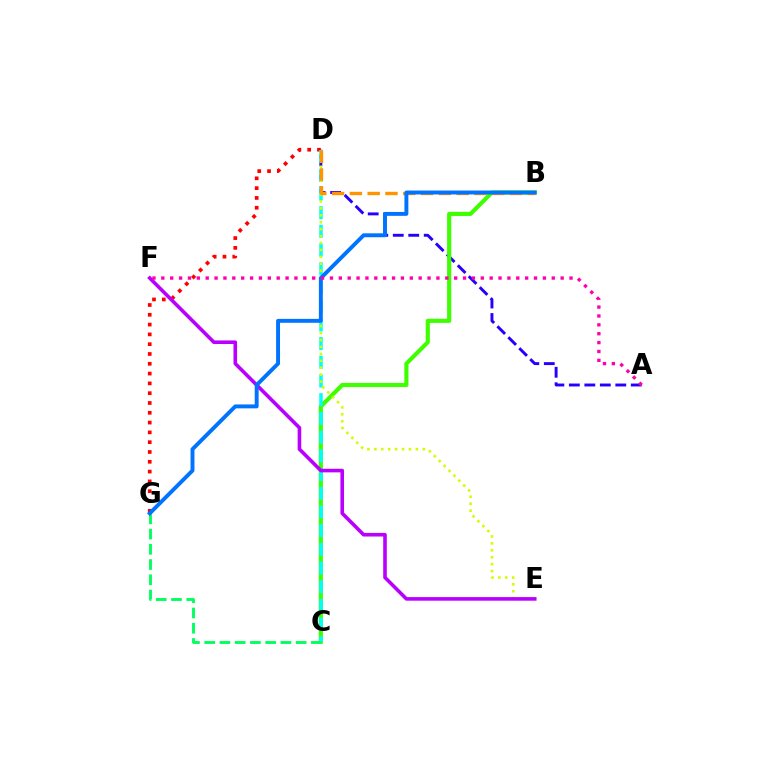{('A', 'D'): [{'color': '#2500ff', 'line_style': 'dashed', 'thickness': 2.1}], ('D', 'G'): [{'color': '#ff0000', 'line_style': 'dotted', 'thickness': 2.66}], ('B', 'C'): [{'color': '#3dff00', 'line_style': 'solid', 'thickness': 2.98}], ('C', 'D'): [{'color': '#00fff6', 'line_style': 'dashed', 'thickness': 2.54}], ('D', 'E'): [{'color': '#d1ff00', 'line_style': 'dotted', 'thickness': 1.88}], ('B', 'D'): [{'color': '#ff9400', 'line_style': 'dashed', 'thickness': 2.42}], ('C', 'G'): [{'color': '#00ff5c', 'line_style': 'dashed', 'thickness': 2.07}], ('E', 'F'): [{'color': '#b900ff', 'line_style': 'solid', 'thickness': 2.6}], ('B', 'G'): [{'color': '#0074ff', 'line_style': 'solid', 'thickness': 2.82}], ('A', 'F'): [{'color': '#ff00ac', 'line_style': 'dotted', 'thickness': 2.41}]}